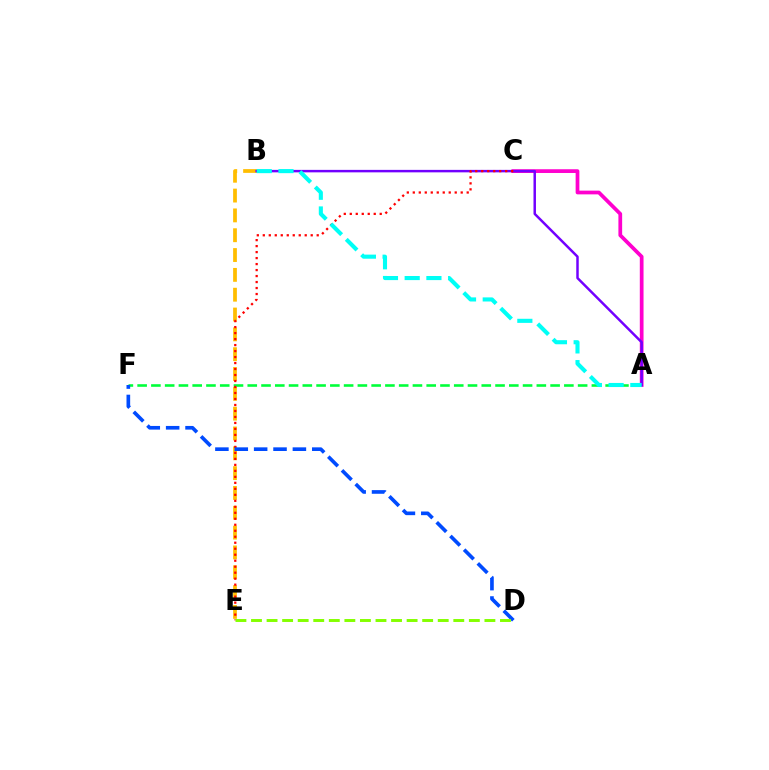{('A', 'F'): [{'color': '#00ff39', 'line_style': 'dashed', 'thickness': 1.87}], ('B', 'E'): [{'color': '#ffbd00', 'line_style': 'dashed', 'thickness': 2.69}], ('A', 'C'): [{'color': '#ff00cf', 'line_style': 'solid', 'thickness': 2.69}], ('A', 'B'): [{'color': '#7200ff', 'line_style': 'solid', 'thickness': 1.78}, {'color': '#00fff6', 'line_style': 'dashed', 'thickness': 2.95}], ('C', 'E'): [{'color': '#ff0000', 'line_style': 'dotted', 'thickness': 1.63}], ('D', 'F'): [{'color': '#004bff', 'line_style': 'dashed', 'thickness': 2.63}], ('D', 'E'): [{'color': '#84ff00', 'line_style': 'dashed', 'thickness': 2.11}]}